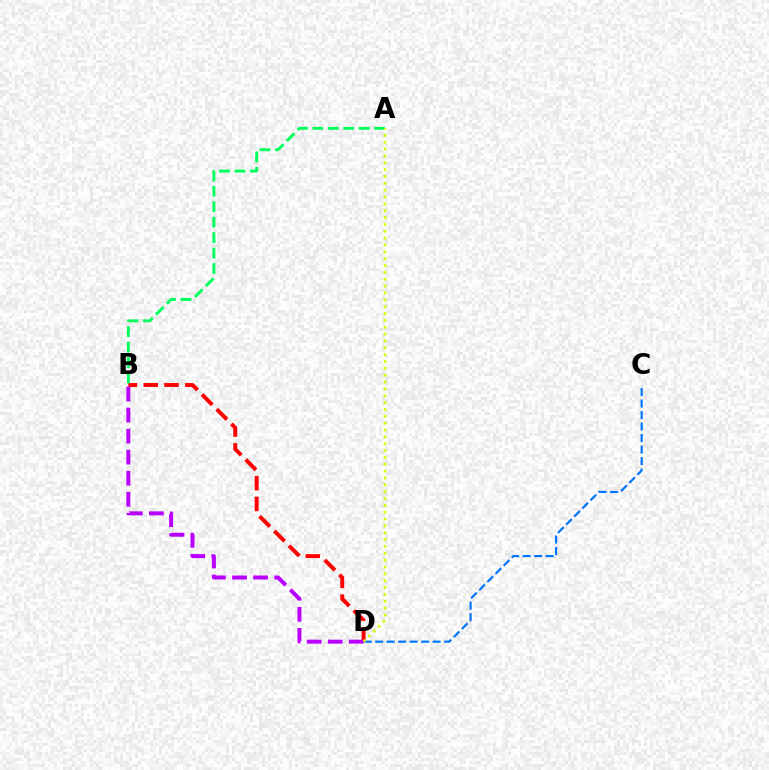{('C', 'D'): [{'color': '#0074ff', 'line_style': 'dashed', 'thickness': 1.56}], ('B', 'D'): [{'color': '#ff0000', 'line_style': 'dashed', 'thickness': 2.83}, {'color': '#b900ff', 'line_style': 'dashed', 'thickness': 2.86}], ('A', 'B'): [{'color': '#00ff5c', 'line_style': 'dashed', 'thickness': 2.1}], ('A', 'D'): [{'color': '#d1ff00', 'line_style': 'dotted', 'thickness': 1.86}]}